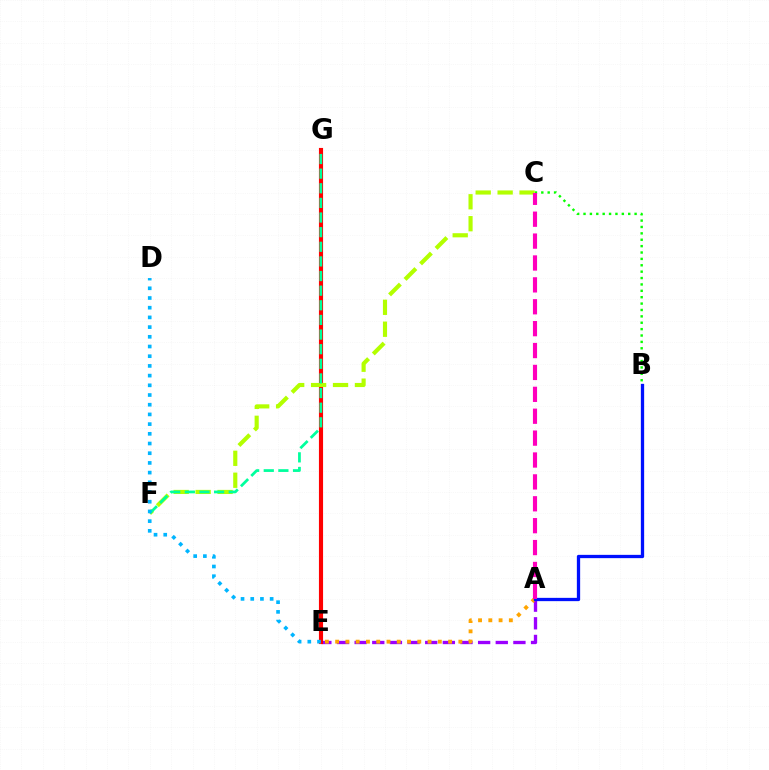{('B', 'C'): [{'color': '#08ff00', 'line_style': 'dotted', 'thickness': 1.73}], ('A', 'E'): [{'color': '#9b00ff', 'line_style': 'dashed', 'thickness': 2.4}, {'color': '#ffa500', 'line_style': 'dotted', 'thickness': 2.79}], ('E', 'G'): [{'color': '#ff0000', 'line_style': 'solid', 'thickness': 2.97}], ('C', 'F'): [{'color': '#b3ff00', 'line_style': 'dashed', 'thickness': 2.98}], ('F', 'G'): [{'color': '#00ff9d', 'line_style': 'dashed', 'thickness': 1.99}], ('A', 'B'): [{'color': '#0010ff', 'line_style': 'solid', 'thickness': 2.37}], ('D', 'E'): [{'color': '#00b5ff', 'line_style': 'dotted', 'thickness': 2.64}], ('A', 'C'): [{'color': '#ff00bd', 'line_style': 'dashed', 'thickness': 2.97}]}